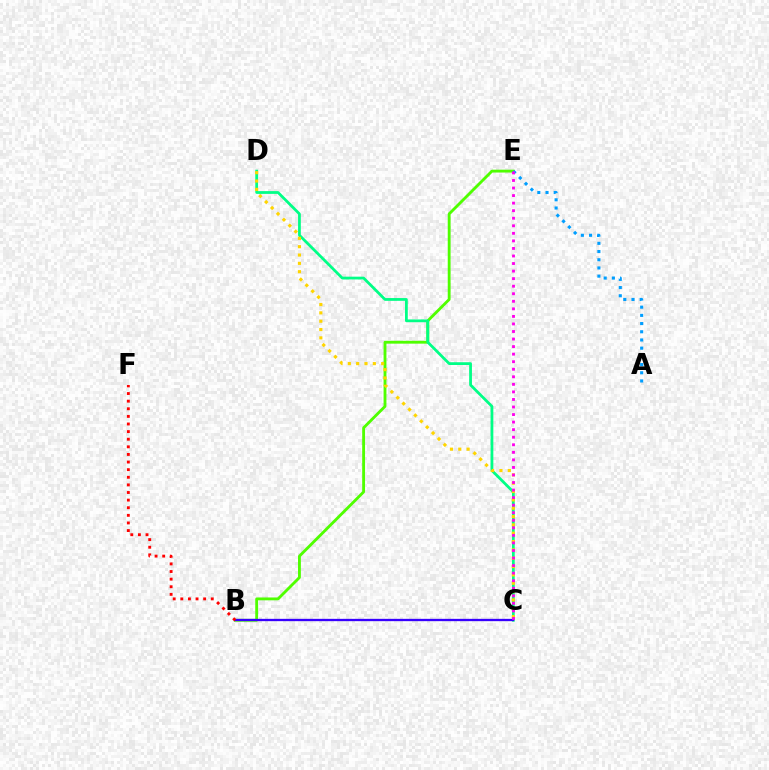{('B', 'E'): [{'color': '#4fff00', 'line_style': 'solid', 'thickness': 2.05}], ('C', 'D'): [{'color': '#00ff86', 'line_style': 'solid', 'thickness': 1.99}, {'color': '#ffd500', 'line_style': 'dotted', 'thickness': 2.27}], ('A', 'E'): [{'color': '#009eff', 'line_style': 'dotted', 'thickness': 2.23}], ('B', 'C'): [{'color': '#3700ff', 'line_style': 'solid', 'thickness': 1.67}], ('B', 'F'): [{'color': '#ff0000', 'line_style': 'dotted', 'thickness': 2.07}], ('C', 'E'): [{'color': '#ff00ed', 'line_style': 'dotted', 'thickness': 2.05}]}